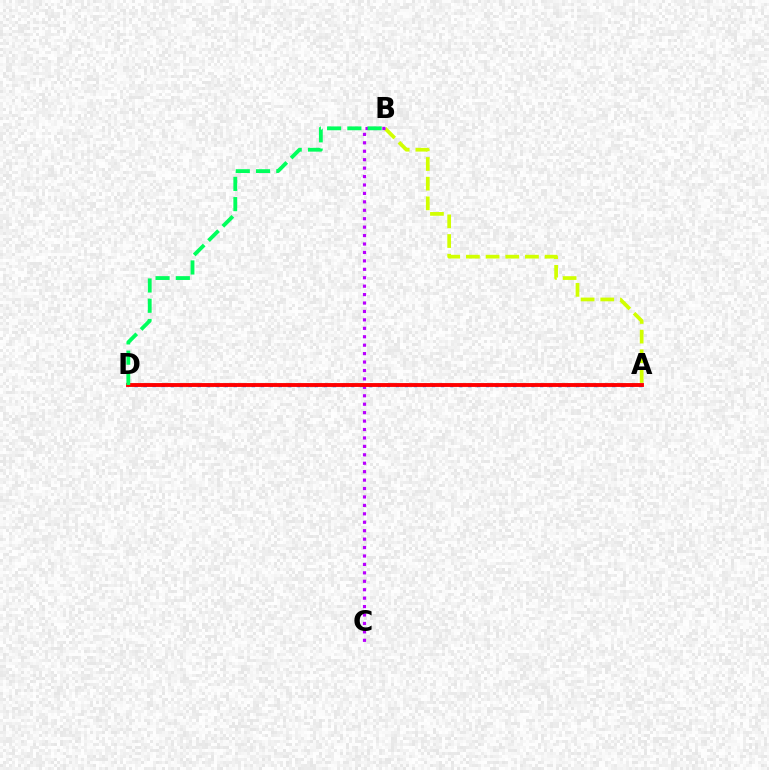{('A', 'D'): [{'color': '#0074ff', 'line_style': 'dotted', 'thickness': 2.45}, {'color': '#ff0000', 'line_style': 'solid', 'thickness': 2.79}], ('A', 'B'): [{'color': '#d1ff00', 'line_style': 'dashed', 'thickness': 2.67}], ('B', 'C'): [{'color': '#b900ff', 'line_style': 'dotted', 'thickness': 2.29}], ('B', 'D'): [{'color': '#00ff5c', 'line_style': 'dashed', 'thickness': 2.75}]}